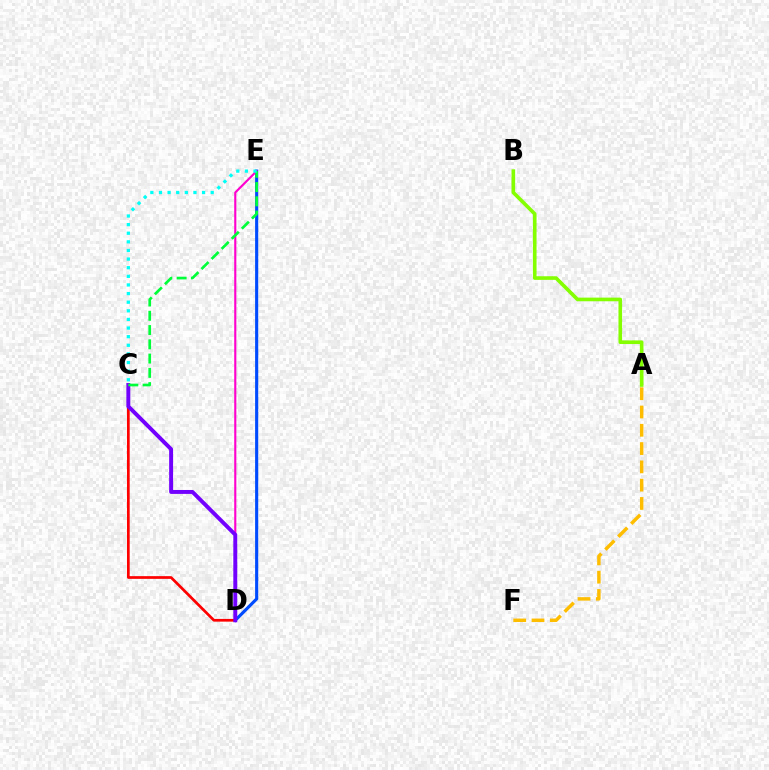{('D', 'E'): [{'color': '#004bff', 'line_style': 'solid', 'thickness': 2.25}, {'color': '#ff00cf', 'line_style': 'solid', 'thickness': 1.53}], ('A', 'F'): [{'color': '#ffbd00', 'line_style': 'dashed', 'thickness': 2.48}], ('C', 'D'): [{'color': '#ff0000', 'line_style': 'solid', 'thickness': 1.95}, {'color': '#7200ff', 'line_style': 'solid', 'thickness': 2.83}], ('A', 'B'): [{'color': '#84ff00', 'line_style': 'solid', 'thickness': 2.62}], ('C', 'E'): [{'color': '#00ff39', 'line_style': 'dashed', 'thickness': 1.94}, {'color': '#00fff6', 'line_style': 'dotted', 'thickness': 2.34}]}